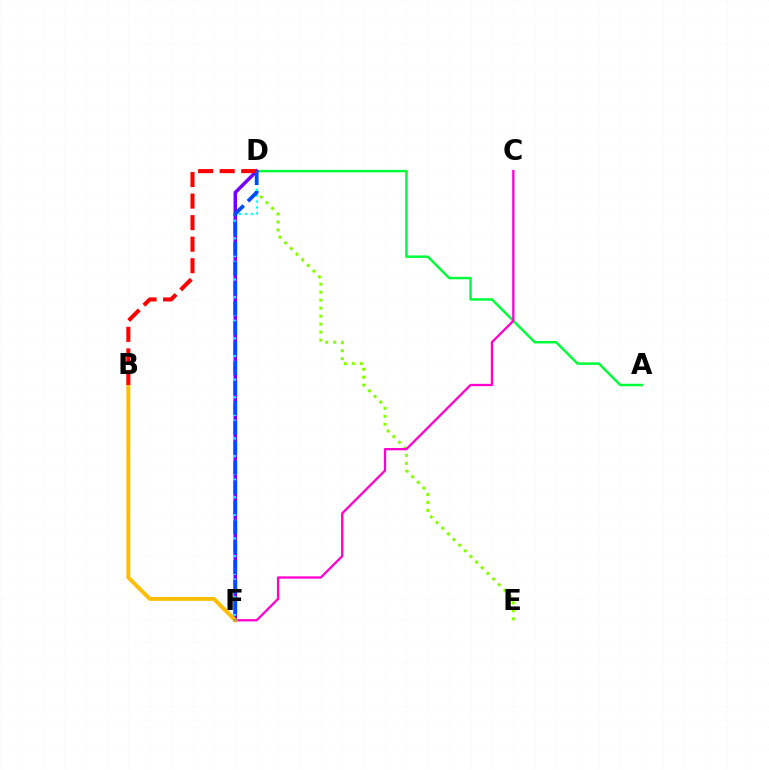{('D', 'E'): [{'color': '#84ff00', 'line_style': 'dotted', 'thickness': 2.17}], ('A', 'D'): [{'color': '#00ff39', 'line_style': 'solid', 'thickness': 1.78}], ('D', 'F'): [{'color': '#7200ff', 'line_style': 'solid', 'thickness': 2.52}, {'color': '#00fff6', 'line_style': 'dotted', 'thickness': 1.6}, {'color': '#004bff', 'line_style': 'dashed', 'thickness': 2.7}], ('C', 'F'): [{'color': '#ff00cf', 'line_style': 'solid', 'thickness': 1.66}], ('B', 'F'): [{'color': '#ffbd00', 'line_style': 'solid', 'thickness': 2.81}], ('B', 'D'): [{'color': '#ff0000', 'line_style': 'dashed', 'thickness': 2.93}]}